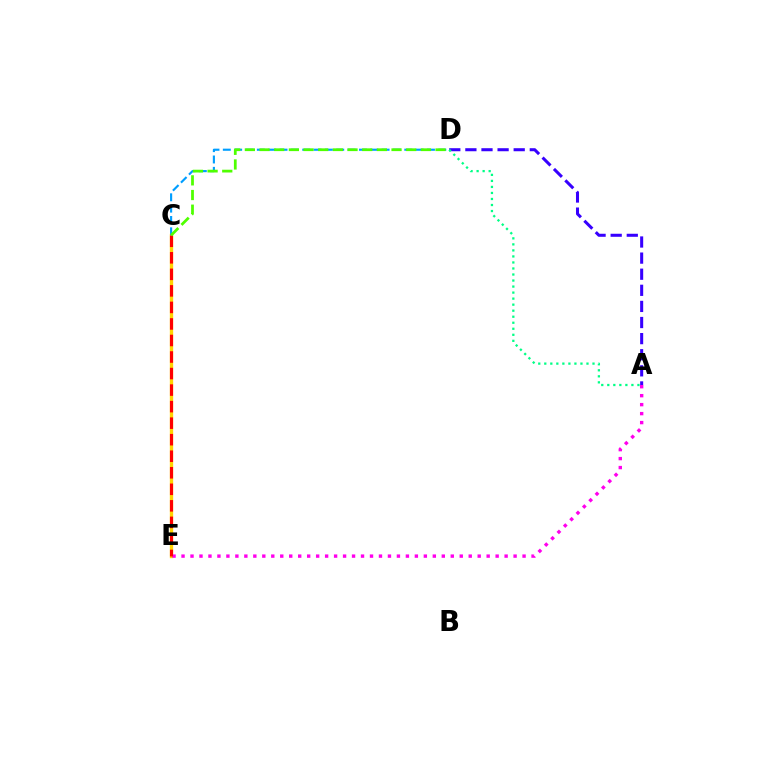{('C', 'E'): [{'color': '#ffd500', 'line_style': 'solid', 'thickness': 2.39}, {'color': '#ff0000', 'line_style': 'dashed', 'thickness': 2.25}], ('A', 'E'): [{'color': '#ff00ed', 'line_style': 'dotted', 'thickness': 2.44}], ('A', 'D'): [{'color': '#3700ff', 'line_style': 'dashed', 'thickness': 2.19}, {'color': '#00ff86', 'line_style': 'dotted', 'thickness': 1.64}], ('C', 'D'): [{'color': '#009eff', 'line_style': 'dashed', 'thickness': 1.54}, {'color': '#4fff00', 'line_style': 'dashed', 'thickness': 1.99}]}